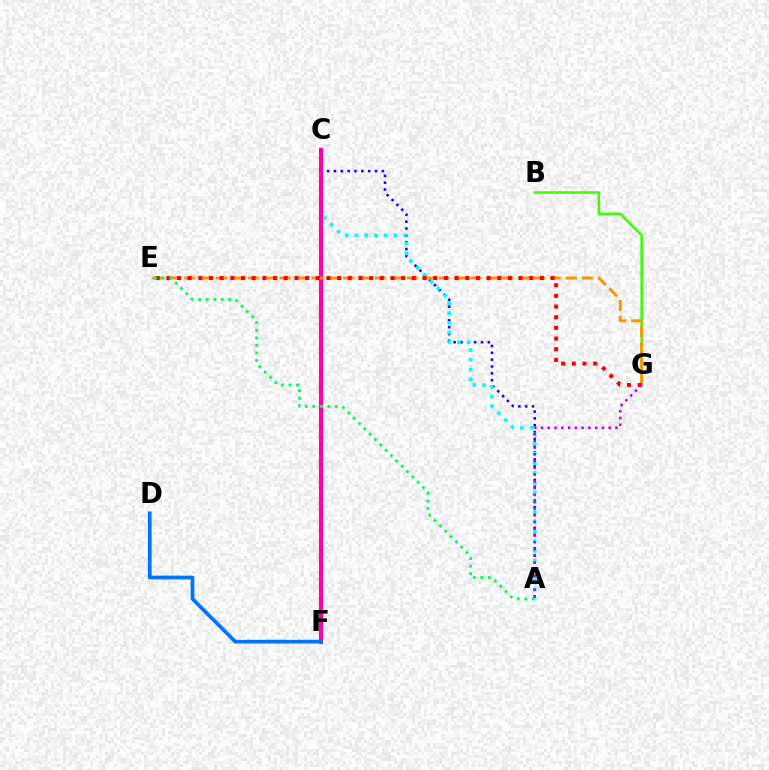{('B', 'G'): [{'color': '#3dff00', 'line_style': 'solid', 'thickness': 1.84}], ('A', 'C'): [{'color': '#2500ff', 'line_style': 'dotted', 'thickness': 1.86}, {'color': '#00fff6', 'line_style': 'dotted', 'thickness': 2.64}], ('C', 'F'): [{'color': '#d1ff00', 'line_style': 'dashed', 'thickness': 2.94}, {'color': '#ff00ac', 'line_style': 'solid', 'thickness': 3.0}], ('E', 'G'): [{'color': '#ff9400', 'line_style': 'dashed', 'thickness': 2.16}, {'color': '#ff0000', 'line_style': 'dotted', 'thickness': 2.9}], ('A', 'G'): [{'color': '#b900ff', 'line_style': 'dotted', 'thickness': 1.84}], ('D', 'F'): [{'color': '#0074ff', 'line_style': 'solid', 'thickness': 2.68}], ('A', 'E'): [{'color': '#00ff5c', 'line_style': 'dotted', 'thickness': 2.05}]}